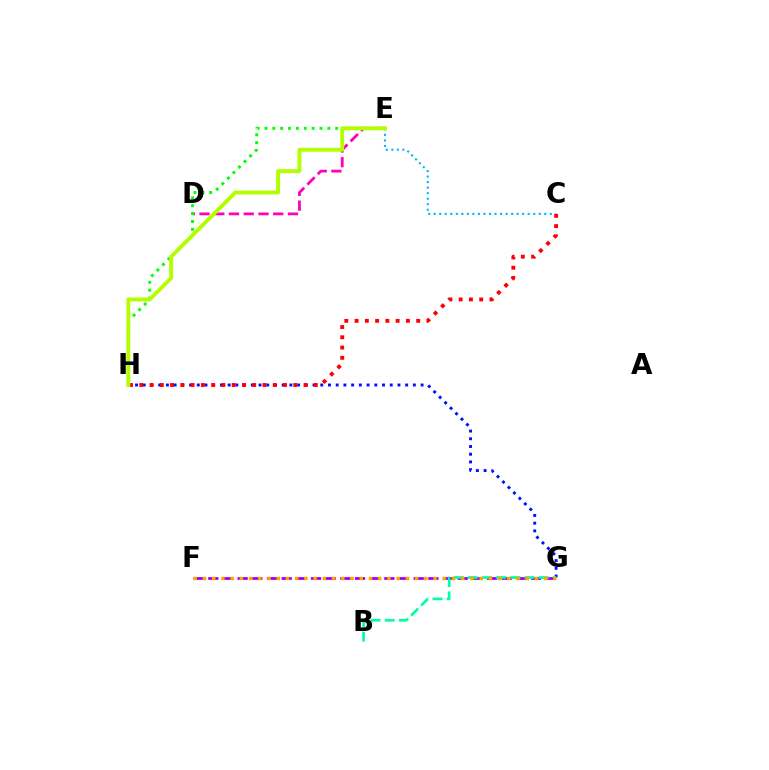{('D', 'E'): [{'color': '#ff00bd', 'line_style': 'dashed', 'thickness': 2.0}], ('E', 'H'): [{'color': '#08ff00', 'line_style': 'dotted', 'thickness': 2.14}, {'color': '#b3ff00', 'line_style': 'solid', 'thickness': 2.81}], ('F', 'G'): [{'color': '#9b00ff', 'line_style': 'dashed', 'thickness': 1.99}, {'color': '#ffa500', 'line_style': 'dotted', 'thickness': 2.51}], ('G', 'H'): [{'color': '#0010ff', 'line_style': 'dotted', 'thickness': 2.1}], ('B', 'G'): [{'color': '#00ff9d', 'line_style': 'dashed', 'thickness': 1.93}], ('C', 'E'): [{'color': '#00b5ff', 'line_style': 'dotted', 'thickness': 1.5}], ('C', 'H'): [{'color': '#ff0000', 'line_style': 'dotted', 'thickness': 2.79}]}